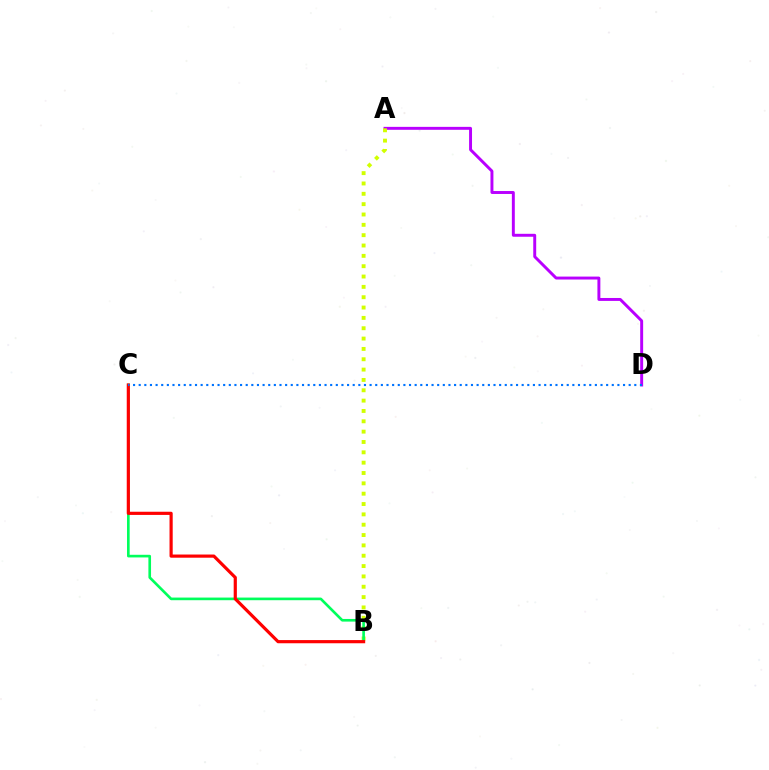{('A', 'D'): [{'color': '#b900ff', 'line_style': 'solid', 'thickness': 2.12}], ('A', 'B'): [{'color': '#d1ff00', 'line_style': 'dotted', 'thickness': 2.81}], ('B', 'C'): [{'color': '#00ff5c', 'line_style': 'solid', 'thickness': 1.9}, {'color': '#ff0000', 'line_style': 'solid', 'thickness': 2.29}], ('C', 'D'): [{'color': '#0074ff', 'line_style': 'dotted', 'thickness': 1.53}]}